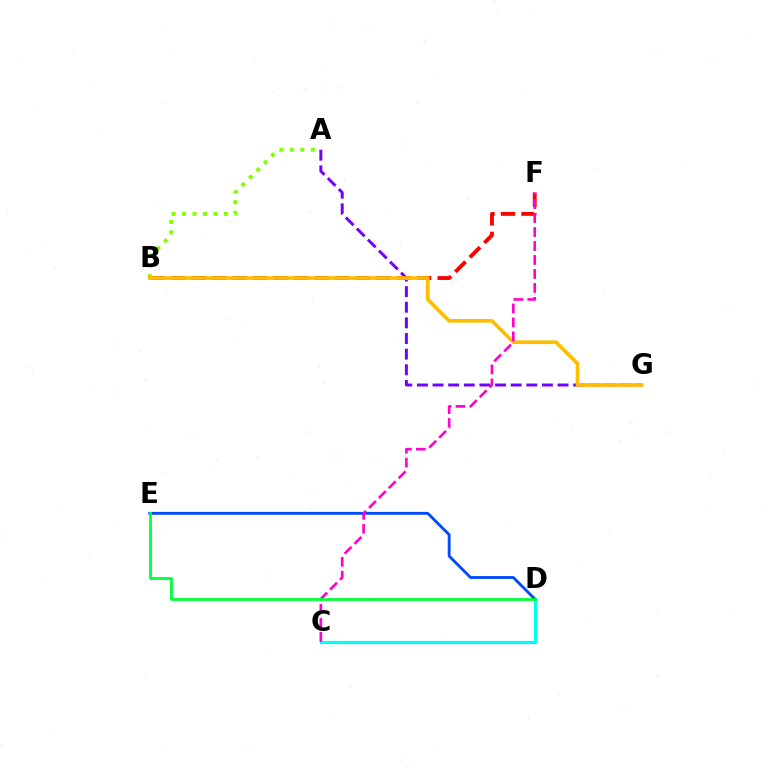{('C', 'D'): [{'color': '#00fff6', 'line_style': 'solid', 'thickness': 2.29}], ('A', 'B'): [{'color': '#84ff00', 'line_style': 'dotted', 'thickness': 2.85}], ('D', 'E'): [{'color': '#004bff', 'line_style': 'solid', 'thickness': 2.05}, {'color': '#00ff39', 'line_style': 'solid', 'thickness': 2.0}], ('A', 'G'): [{'color': '#7200ff', 'line_style': 'dashed', 'thickness': 2.12}], ('B', 'F'): [{'color': '#ff0000', 'line_style': 'dashed', 'thickness': 2.78}], ('B', 'G'): [{'color': '#ffbd00', 'line_style': 'solid', 'thickness': 2.63}], ('C', 'F'): [{'color': '#ff00cf', 'line_style': 'dashed', 'thickness': 1.9}]}